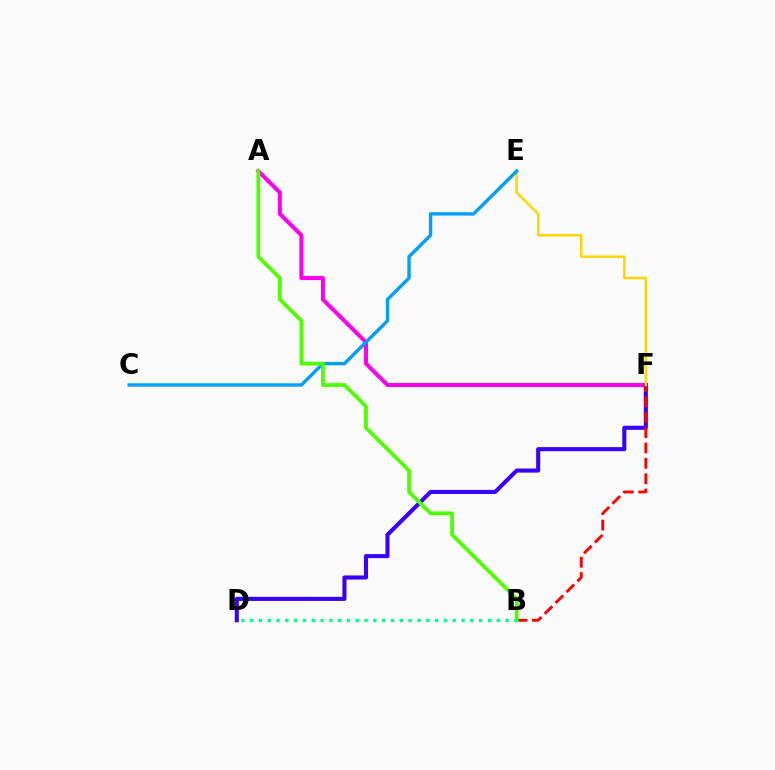{('A', 'F'): [{'color': '#ff00ed', 'line_style': 'solid', 'thickness': 2.91}], ('D', 'F'): [{'color': '#3700ff', 'line_style': 'solid', 'thickness': 2.94}], ('B', 'F'): [{'color': '#ff0000', 'line_style': 'dashed', 'thickness': 2.09}], ('E', 'F'): [{'color': '#ffd500', 'line_style': 'solid', 'thickness': 1.77}], ('C', 'E'): [{'color': '#009eff', 'line_style': 'solid', 'thickness': 2.45}], ('A', 'B'): [{'color': '#4fff00', 'line_style': 'solid', 'thickness': 2.72}], ('B', 'D'): [{'color': '#00ff86', 'line_style': 'dotted', 'thickness': 2.39}]}